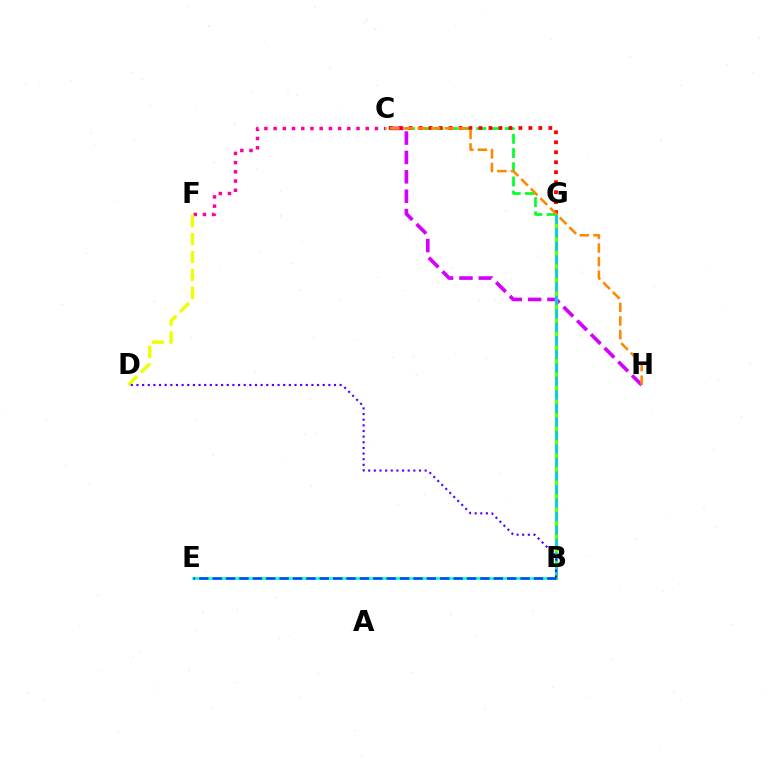{('C', 'F'): [{'color': '#ff00a0', 'line_style': 'dotted', 'thickness': 2.5}], ('C', 'G'): [{'color': '#00ff27', 'line_style': 'dashed', 'thickness': 1.93}, {'color': '#ff0000', 'line_style': 'dotted', 'thickness': 2.71}], ('C', 'H'): [{'color': '#d600ff', 'line_style': 'dashed', 'thickness': 2.63}, {'color': '#ff8800', 'line_style': 'dashed', 'thickness': 1.85}], ('B', 'G'): [{'color': '#66ff00', 'line_style': 'solid', 'thickness': 2.35}, {'color': '#00c7ff', 'line_style': 'dashed', 'thickness': 1.84}], ('D', 'F'): [{'color': '#eeff00', 'line_style': 'dashed', 'thickness': 2.43}], ('B', 'E'): [{'color': '#00ffaf', 'line_style': 'solid', 'thickness': 1.82}, {'color': '#003fff', 'line_style': 'dashed', 'thickness': 1.82}], ('B', 'D'): [{'color': '#4f00ff', 'line_style': 'dotted', 'thickness': 1.53}]}